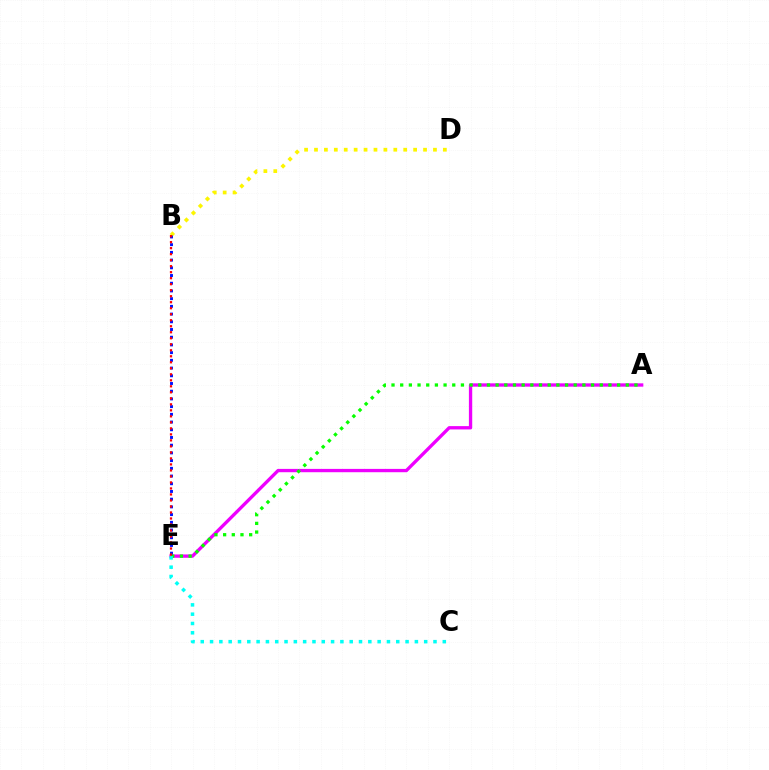{('A', 'E'): [{'color': '#ee00ff', 'line_style': 'solid', 'thickness': 2.39}, {'color': '#08ff00', 'line_style': 'dotted', 'thickness': 2.36}], ('B', 'D'): [{'color': '#fcf500', 'line_style': 'dotted', 'thickness': 2.69}], ('C', 'E'): [{'color': '#00fff6', 'line_style': 'dotted', 'thickness': 2.53}], ('B', 'E'): [{'color': '#0010ff', 'line_style': 'dotted', 'thickness': 2.1}, {'color': '#ff0000', 'line_style': 'dotted', 'thickness': 1.63}]}